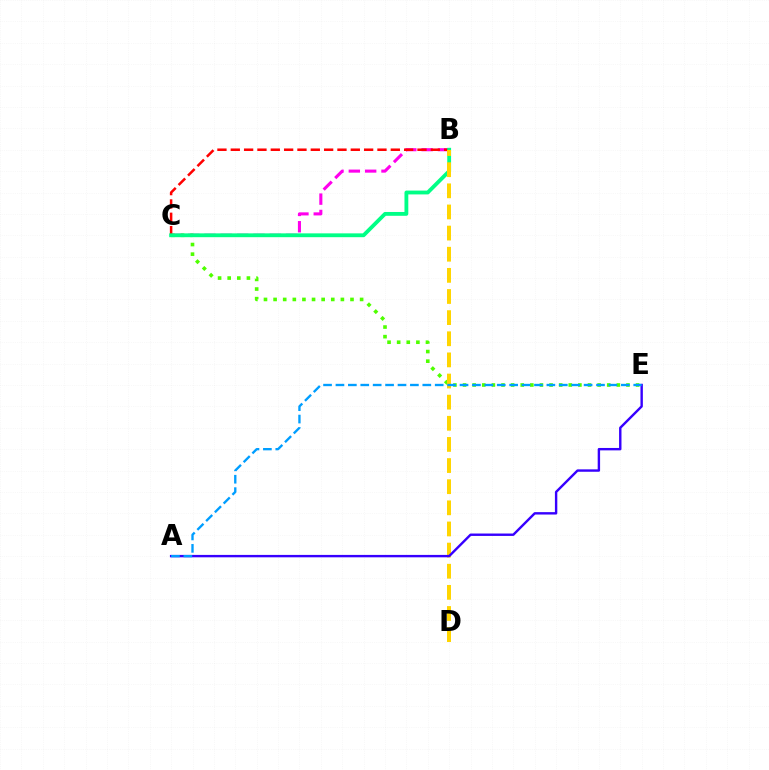{('C', 'E'): [{'color': '#4fff00', 'line_style': 'dotted', 'thickness': 2.61}], ('B', 'C'): [{'color': '#ff00ed', 'line_style': 'dashed', 'thickness': 2.22}, {'color': '#ff0000', 'line_style': 'dashed', 'thickness': 1.81}, {'color': '#00ff86', 'line_style': 'solid', 'thickness': 2.76}], ('B', 'D'): [{'color': '#ffd500', 'line_style': 'dashed', 'thickness': 2.87}], ('A', 'E'): [{'color': '#3700ff', 'line_style': 'solid', 'thickness': 1.73}, {'color': '#009eff', 'line_style': 'dashed', 'thickness': 1.69}]}